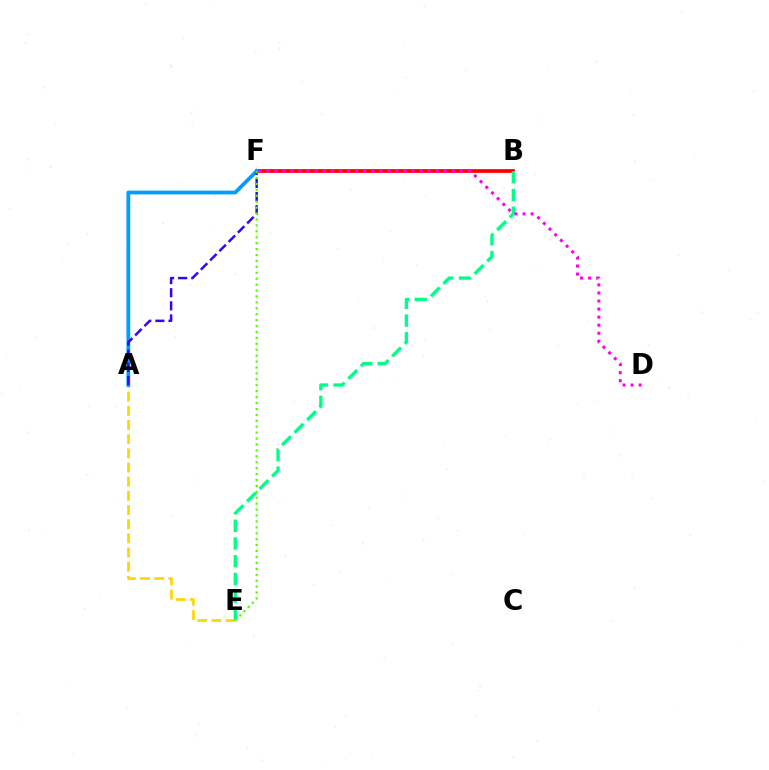{('A', 'E'): [{'color': '#ffd500', 'line_style': 'dashed', 'thickness': 1.92}], ('B', 'F'): [{'color': '#ff0000', 'line_style': 'solid', 'thickness': 2.7}], ('B', 'E'): [{'color': '#00ff86', 'line_style': 'dashed', 'thickness': 2.41}], ('A', 'F'): [{'color': '#009eff', 'line_style': 'solid', 'thickness': 2.73}, {'color': '#3700ff', 'line_style': 'dashed', 'thickness': 1.78}], ('D', 'F'): [{'color': '#ff00ed', 'line_style': 'dotted', 'thickness': 2.19}], ('E', 'F'): [{'color': '#4fff00', 'line_style': 'dotted', 'thickness': 1.61}]}